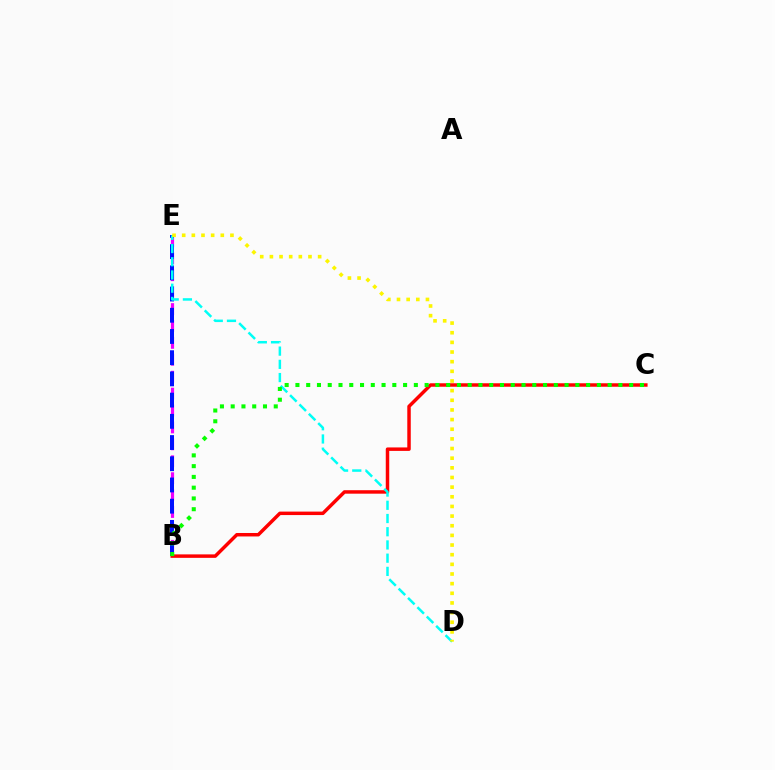{('B', 'E'): [{'color': '#ee00ff', 'line_style': 'dashed', 'thickness': 2.3}, {'color': '#0010ff', 'line_style': 'dashed', 'thickness': 2.88}], ('B', 'C'): [{'color': '#ff0000', 'line_style': 'solid', 'thickness': 2.5}, {'color': '#08ff00', 'line_style': 'dotted', 'thickness': 2.93}], ('D', 'E'): [{'color': '#00fff6', 'line_style': 'dashed', 'thickness': 1.8}, {'color': '#fcf500', 'line_style': 'dotted', 'thickness': 2.62}]}